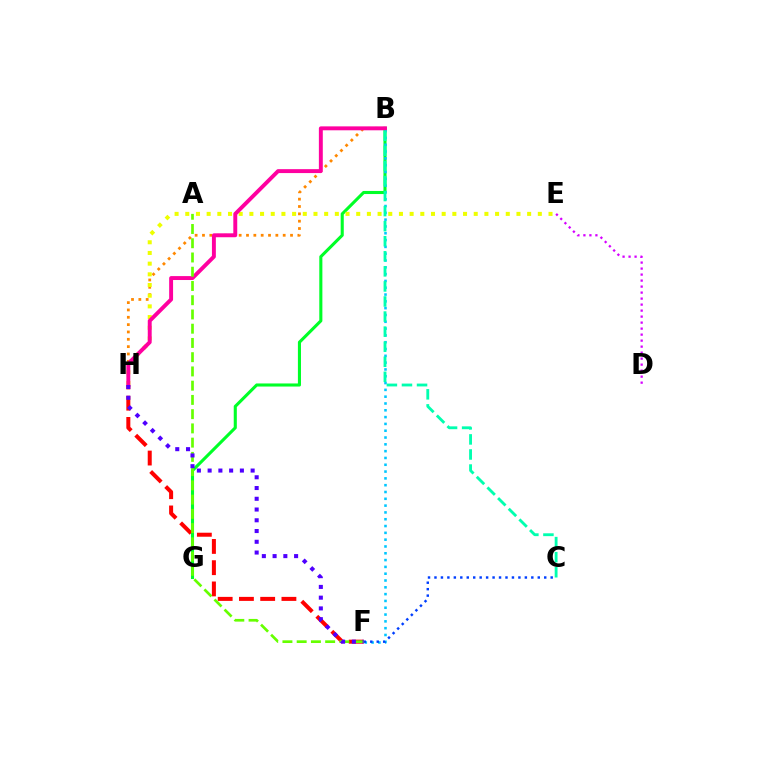{('B', 'H'): [{'color': '#ff8800', 'line_style': 'dotted', 'thickness': 1.99}, {'color': '#ff00a0', 'line_style': 'solid', 'thickness': 2.82}], ('B', 'G'): [{'color': '#00ff27', 'line_style': 'solid', 'thickness': 2.22}], ('B', 'F'): [{'color': '#00c7ff', 'line_style': 'dotted', 'thickness': 1.85}], ('E', 'H'): [{'color': '#eeff00', 'line_style': 'dotted', 'thickness': 2.9}], ('F', 'H'): [{'color': '#ff0000', 'line_style': 'dashed', 'thickness': 2.89}, {'color': '#4f00ff', 'line_style': 'dotted', 'thickness': 2.92}], ('C', 'F'): [{'color': '#003fff', 'line_style': 'dotted', 'thickness': 1.75}], ('A', 'F'): [{'color': '#66ff00', 'line_style': 'dashed', 'thickness': 1.93}], ('D', 'E'): [{'color': '#d600ff', 'line_style': 'dotted', 'thickness': 1.63}], ('B', 'C'): [{'color': '#00ffaf', 'line_style': 'dashed', 'thickness': 2.05}]}